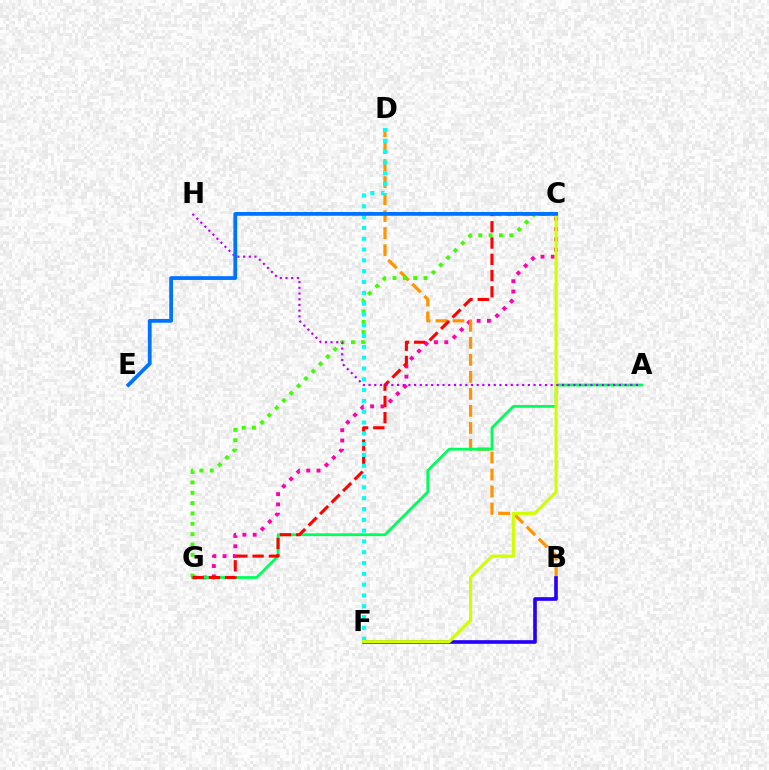{('C', 'G'): [{'color': '#ff00ac', 'line_style': 'dotted', 'thickness': 2.8}, {'color': '#3dff00', 'line_style': 'dotted', 'thickness': 2.81}, {'color': '#ff0000', 'line_style': 'dashed', 'thickness': 2.21}], ('B', 'D'): [{'color': '#ff9400', 'line_style': 'dashed', 'thickness': 2.31}], ('A', 'G'): [{'color': '#00ff5c', 'line_style': 'solid', 'thickness': 2.0}], ('B', 'F'): [{'color': '#2500ff', 'line_style': 'solid', 'thickness': 2.62}], ('D', 'F'): [{'color': '#00fff6', 'line_style': 'dotted', 'thickness': 2.94}], ('C', 'F'): [{'color': '#d1ff00', 'line_style': 'solid', 'thickness': 2.28}], ('A', 'H'): [{'color': '#b900ff', 'line_style': 'dotted', 'thickness': 1.55}], ('C', 'E'): [{'color': '#0074ff', 'line_style': 'solid', 'thickness': 2.72}]}